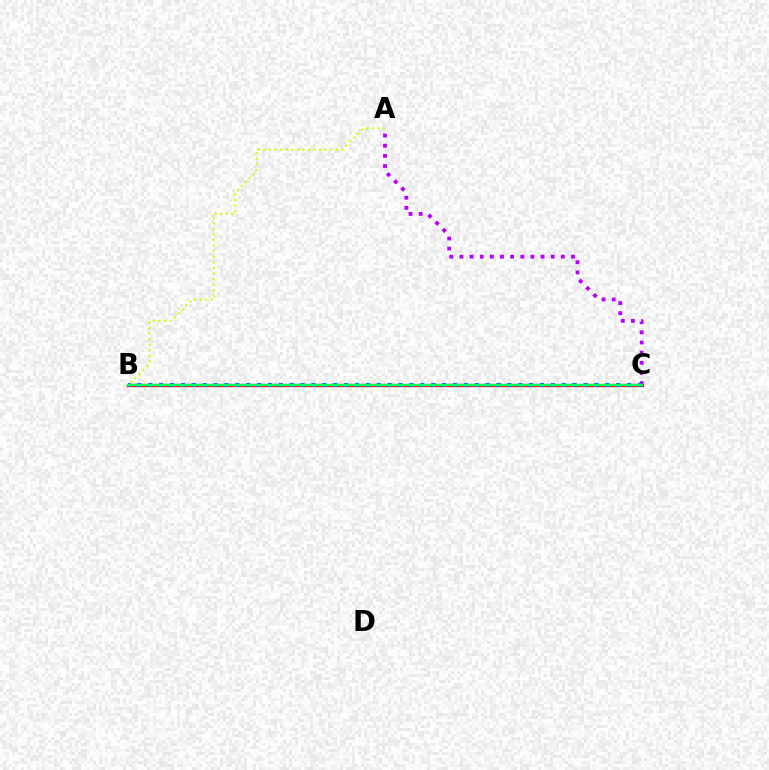{('A', 'C'): [{'color': '#b900ff', 'line_style': 'dotted', 'thickness': 2.76}], ('B', 'C'): [{'color': '#ff0000', 'line_style': 'solid', 'thickness': 2.35}, {'color': '#0074ff', 'line_style': 'dotted', 'thickness': 2.96}, {'color': '#00ff5c', 'line_style': 'solid', 'thickness': 1.61}], ('A', 'B'): [{'color': '#d1ff00', 'line_style': 'dotted', 'thickness': 1.52}]}